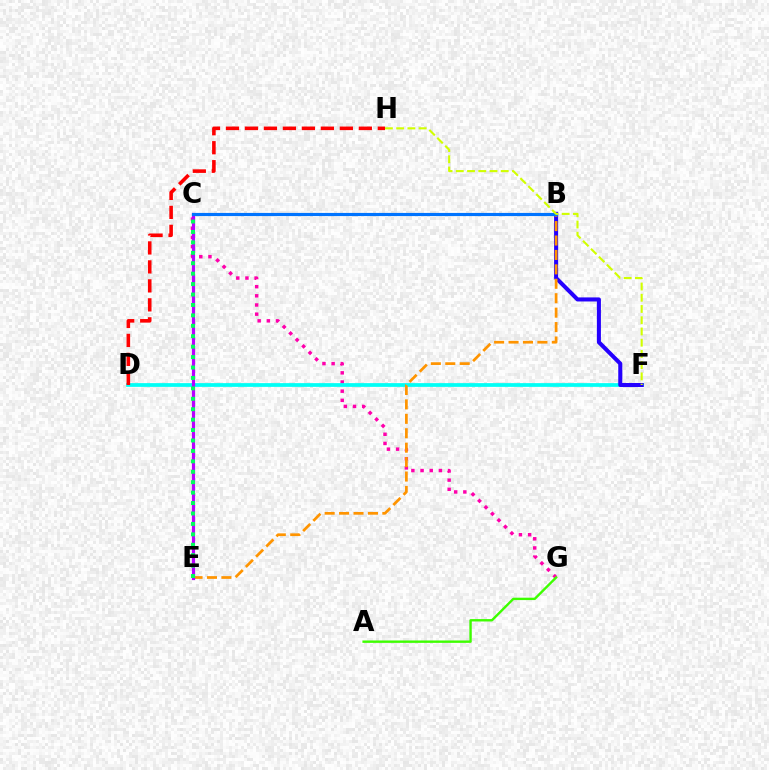{('C', 'G'): [{'color': '#ff00ac', 'line_style': 'dotted', 'thickness': 2.49}], ('D', 'F'): [{'color': '#00fff6', 'line_style': 'solid', 'thickness': 2.69}], ('A', 'G'): [{'color': '#3dff00', 'line_style': 'solid', 'thickness': 1.72}], ('B', 'F'): [{'color': '#2500ff', 'line_style': 'solid', 'thickness': 2.92}], ('B', 'E'): [{'color': '#ff9400', 'line_style': 'dashed', 'thickness': 1.96}], ('C', 'E'): [{'color': '#b900ff', 'line_style': 'solid', 'thickness': 2.29}, {'color': '#00ff5c', 'line_style': 'dotted', 'thickness': 2.83}], ('D', 'H'): [{'color': '#ff0000', 'line_style': 'dashed', 'thickness': 2.58}], ('B', 'C'): [{'color': '#0074ff', 'line_style': 'solid', 'thickness': 2.27}], ('F', 'H'): [{'color': '#d1ff00', 'line_style': 'dashed', 'thickness': 1.53}]}